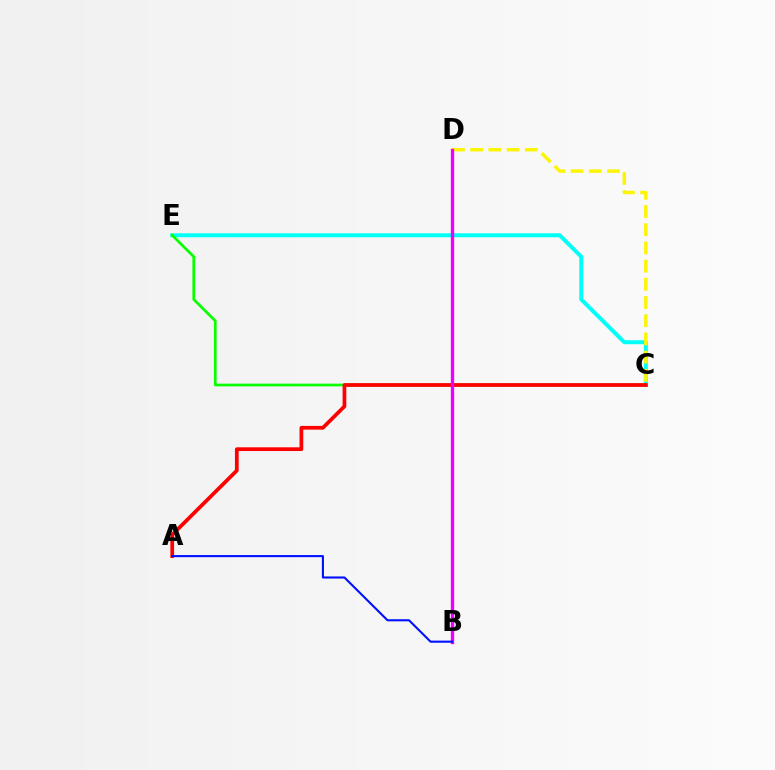{('C', 'E'): [{'color': '#00fff6', 'line_style': 'solid', 'thickness': 2.86}, {'color': '#08ff00', 'line_style': 'solid', 'thickness': 1.94}], ('C', 'D'): [{'color': '#fcf500', 'line_style': 'dashed', 'thickness': 2.47}], ('A', 'C'): [{'color': '#ff0000', 'line_style': 'solid', 'thickness': 2.69}], ('B', 'D'): [{'color': '#ee00ff', 'line_style': 'solid', 'thickness': 2.41}], ('A', 'B'): [{'color': '#0010ff', 'line_style': 'solid', 'thickness': 1.51}]}